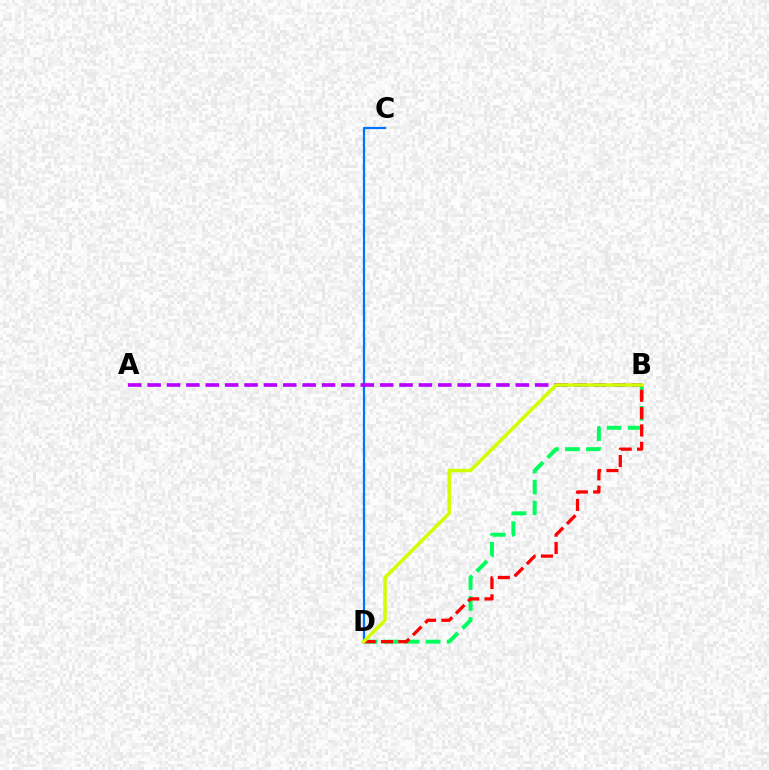{('C', 'D'): [{'color': '#0074ff', 'line_style': 'solid', 'thickness': 1.62}], ('B', 'D'): [{'color': '#00ff5c', 'line_style': 'dashed', 'thickness': 2.85}, {'color': '#ff0000', 'line_style': 'dashed', 'thickness': 2.35}, {'color': '#d1ff00', 'line_style': 'solid', 'thickness': 2.52}], ('A', 'B'): [{'color': '#b900ff', 'line_style': 'dashed', 'thickness': 2.63}]}